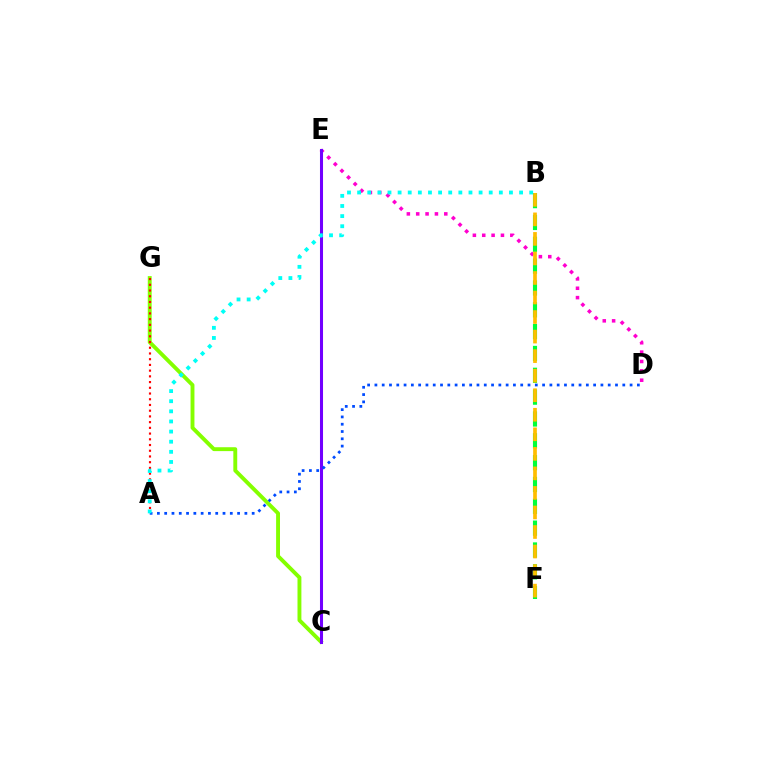{('D', 'E'): [{'color': '#ff00cf', 'line_style': 'dotted', 'thickness': 2.54}], ('C', 'G'): [{'color': '#84ff00', 'line_style': 'solid', 'thickness': 2.8}], ('B', 'F'): [{'color': '#00ff39', 'line_style': 'dashed', 'thickness': 2.97}, {'color': '#ffbd00', 'line_style': 'dashed', 'thickness': 2.65}], ('C', 'E'): [{'color': '#7200ff', 'line_style': 'solid', 'thickness': 2.19}], ('A', 'G'): [{'color': '#ff0000', 'line_style': 'dotted', 'thickness': 1.55}], ('A', 'D'): [{'color': '#004bff', 'line_style': 'dotted', 'thickness': 1.98}], ('A', 'B'): [{'color': '#00fff6', 'line_style': 'dotted', 'thickness': 2.75}]}